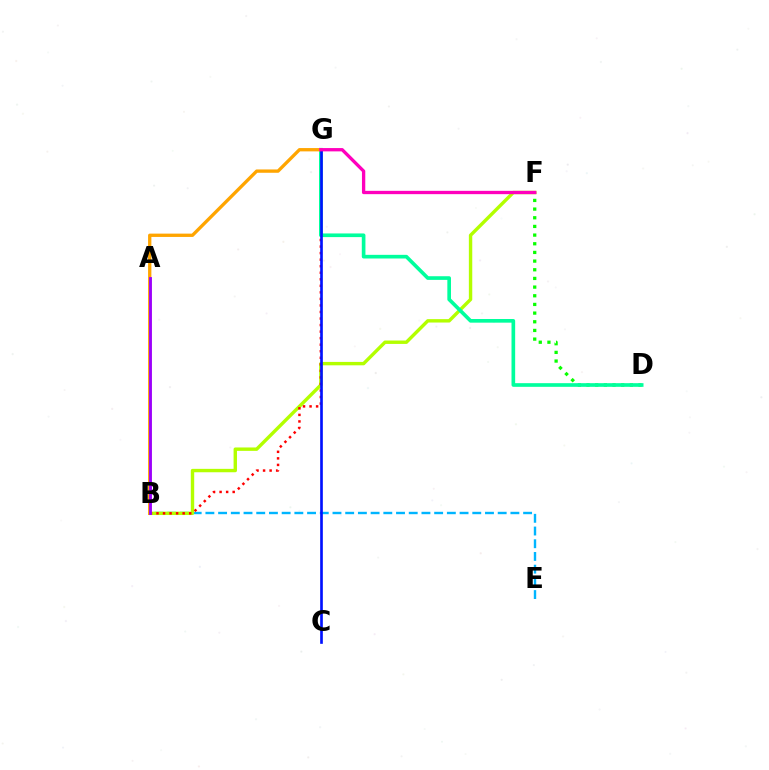{('B', 'E'): [{'color': '#00b5ff', 'line_style': 'dashed', 'thickness': 1.73}], ('D', 'F'): [{'color': '#08ff00', 'line_style': 'dotted', 'thickness': 2.35}], ('B', 'F'): [{'color': '#b3ff00', 'line_style': 'solid', 'thickness': 2.45}], ('B', 'G'): [{'color': '#ff0000', 'line_style': 'dotted', 'thickness': 1.78}, {'color': '#ffa500', 'line_style': 'solid', 'thickness': 2.39}], ('D', 'G'): [{'color': '#00ff9d', 'line_style': 'solid', 'thickness': 2.63}], ('C', 'G'): [{'color': '#0010ff', 'line_style': 'solid', 'thickness': 1.91}], ('F', 'G'): [{'color': '#ff00bd', 'line_style': 'solid', 'thickness': 2.39}], ('A', 'B'): [{'color': '#9b00ff', 'line_style': 'solid', 'thickness': 2.04}]}